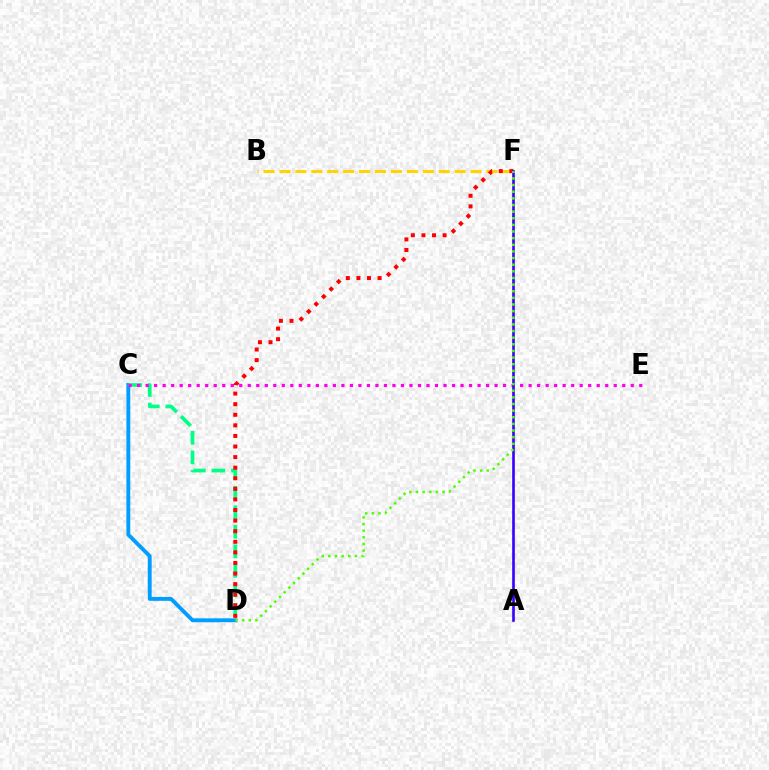{('C', 'D'): [{'color': '#009eff', 'line_style': 'solid', 'thickness': 2.79}, {'color': '#00ff86', 'line_style': 'dashed', 'thickness': 2.65}], ('B', 'F'): [{'color': '#ffd500', 'line_style': 'dashed', 'thickness': 2.16}], ('C', 'E'): [{'color': '#ff00ed', 'line_style': 'dotted', 'thickness': 2.31}], ('D', 'F'): [{'color': '#ff0000', 'line_style': 'dotted', 'thickness': 2.88}, {'color': '#4fff00', 'line_style': 'dotted', 'thickness': 1.8}], ('A', 'F'): [{'color': '#3700ff', 'line_style': 'solid', 'thickness': 1.9}]}